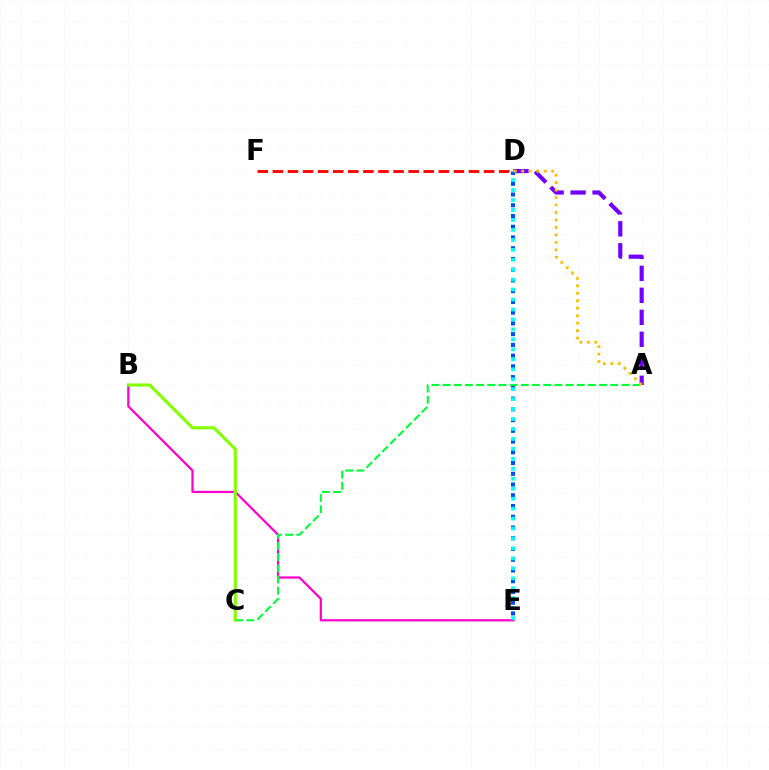{('B', 'E'): [{'color': '#ff00cf', 'line_style': 'solid', 'thickness': 1.62}], ('A', 'D'): [{'color': '#7200ff', 'line_style': 'dashed', 'thickness': 2.99}, {'color': '#ffbd00', 'line_style': 'dotted', 'thickness': 2.03}], ('D', 'F'): [{'color': '#ff0000', 'line_style': 'dashed', 'thickness': 2.05}], ('D', 'E'): [{'color': '#004bff', 'line_style': 'dotted', 'thickness': 2.92}, {'color': '#00fff6', 'line_style': 'dotted', 'thickness': 2.7}], ('A', 'C'): [{'color': '#00ff39', 'line_style': 'dashed', 'thickness': 1.52}], ('B', 'C'): [{'color': '#84ff00', 'line_style': 'solid', 'thickness': 2.24}]}